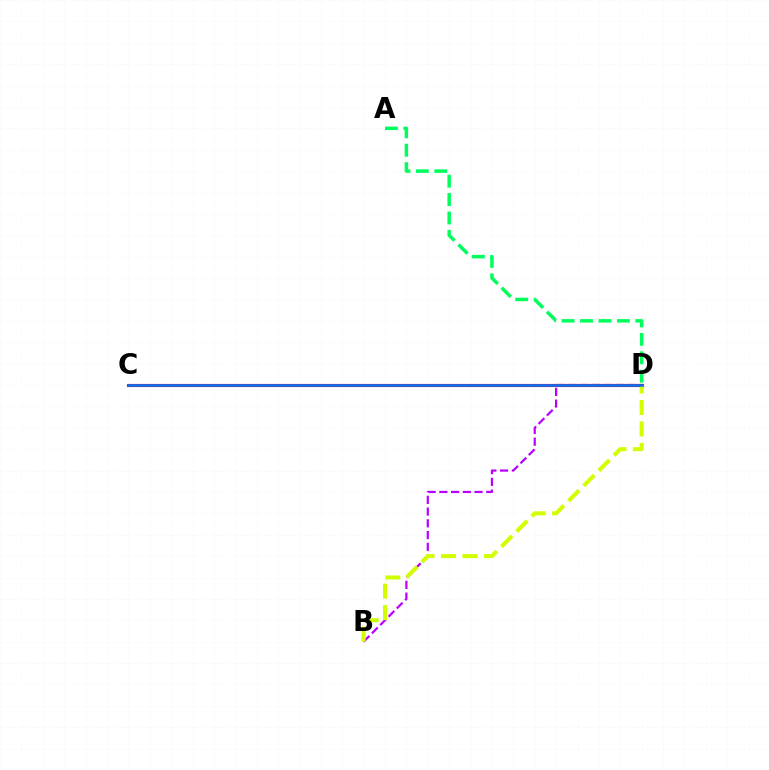{('B', 'D'): [{'color': '#b900ff', 'line_style': 'dashed', 'thickness': 1.59}, {'color': '#d1ff00', 'line_style': 'dashed', 'thickness': 2.92}], ('C', 'D'): [{'color': '#ff0000', 'line_style': 'solid', 'thickness': 2.27}, {'color': '#0074ff', 'line_style': 'solid', 'thickness': 1.82}], ('A', 'D'): [{'color': '#00ff5c', 'line_style': 'dashed', 'thickness': 2.5}]}